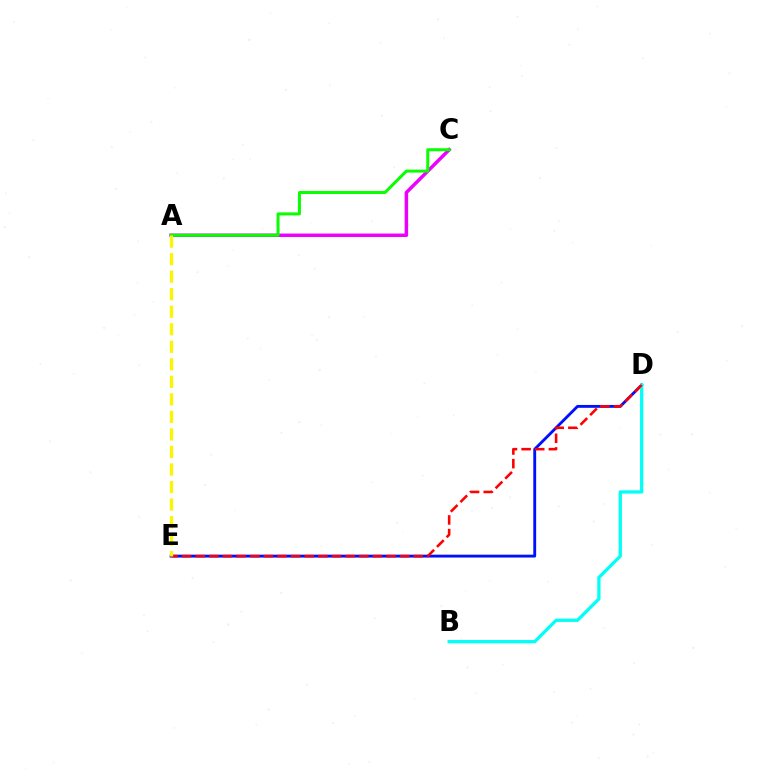{('A', 'C'): [{'color': '#ee00ff', 'line_style': 'solid', 'thickness': 2.5}, {'color': '#08ff00', 'line_style': 'solid', 'thickness': 2.16}], ('D', 'E'): [{'color': '#0010ff', 'line_style': 'solid', 'thickness': 2.06}, {'color': '#ff0000', 'line_style': 'dashed', 'thickness': 1.85}], ('B', 'D'): [{'color': '#00fff6', 'line_style': 'solid', 'thickness': 2.35}], ('A', 'E'): [{'color': '#fcf500', 'line_style': 'dashed', 'thickness': 2.38}]}